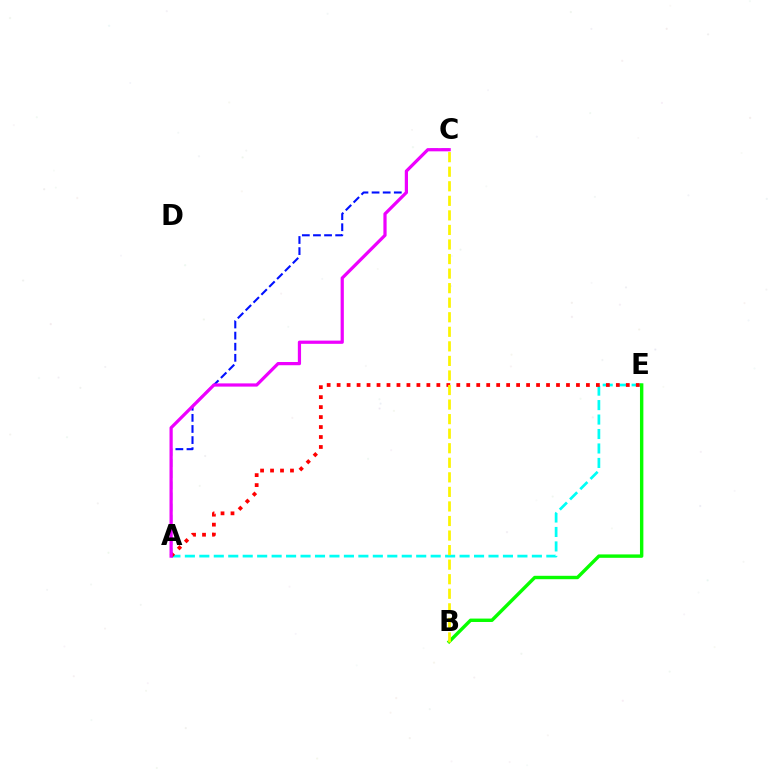{('A', 'E'): [{'color': '#00fff6', 'line_style': 'dashed', 'thickness': 1.96}, {'color': '#ff0000', 'line_style': 'dotted', 'thickness': 2.71}], ('A', 'C'): [{'color': '#0010ff', 'line_style': 'dashed', 'thickness': 1.51}, {'color': '#ee00ff', 'line_style': 'solid', 'thickness': 2.32}], ('B', 'E'): [{'color': '#08ff00', 'line_style': 'solid', 'thickness': 2.45}], ('B', 'C'): [{'color': '#fcf500', 'line_style': 'dashed', 'thickness': 1.98}]}